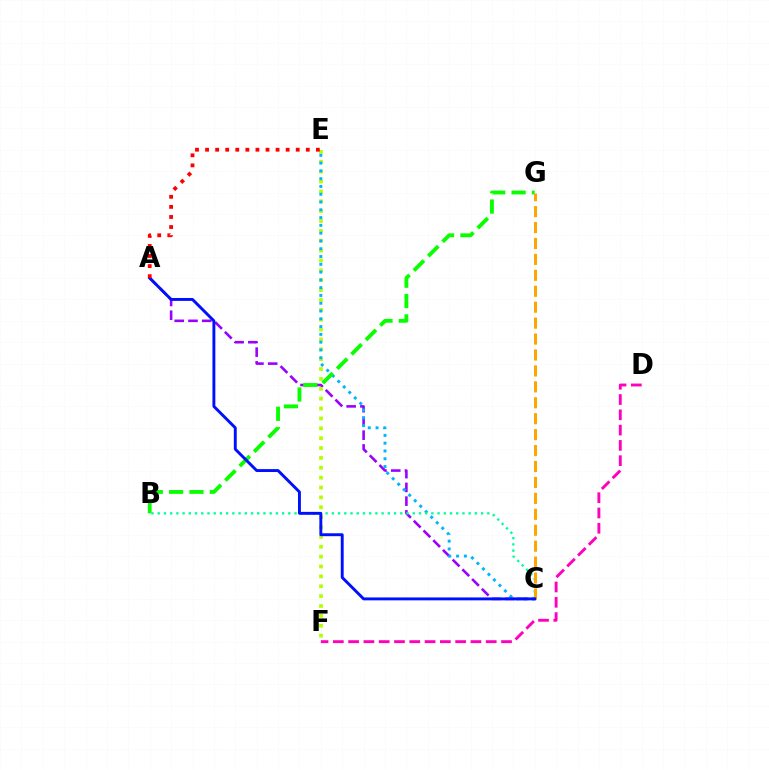{('A', 'C'): [{'color': '#9b00ff', 'line_style': 'dashed', 'thickness': 1.87}, {'color': '#0010ff', 'line_style': 'solid', 'thickness': 2.09}], ('E', 'F'): [{'color': '#b3ff00', 'line_style': 'dotted', 'thickness': 2.68}], ('C', 'E'): [{'color': '#00b5ff', 'line_style': 'dotted', 'thickness': 2.12}], ('B', 'G'): [{'color': '#08ff00', 'line_style': 'dashed', 'thickness': 2.76}], ('D', 'F'): [{'color': '#ff00bd', 'line_style': 'dashed', 'thickness': 2.08}], ('B', 'C'): [{'color': '#00ff9d', 'line_style': 'dotted', 'thickness': 1.69}], ('C', 'G'): [{'color': '#ffa500', 'line_style': 'dashed', 'thickness': 2.16}], ('A', 'E'): [{'color': '#ff0000', 'line_style': 'dotted', 'thickness': 2.74}]}